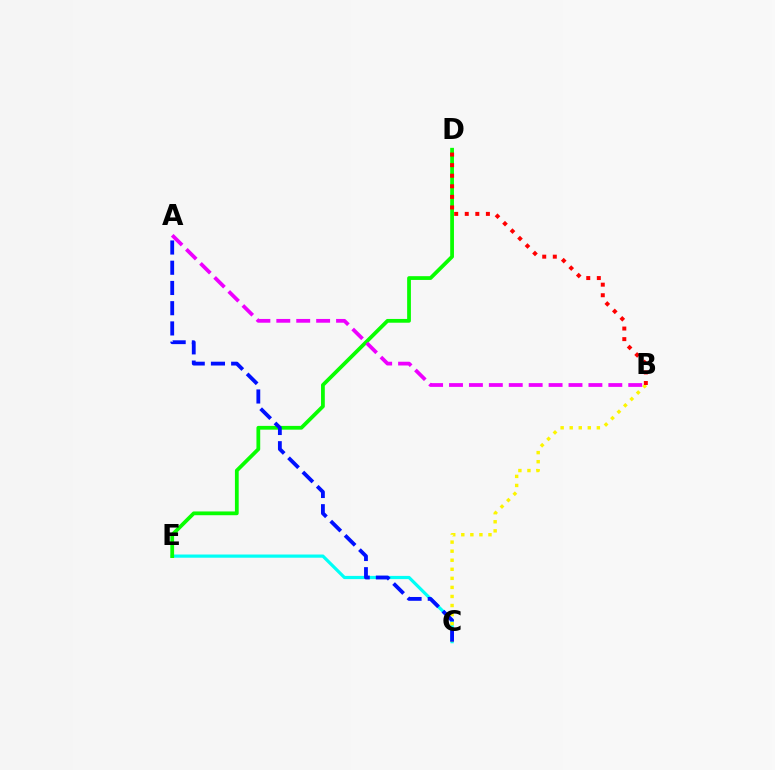{('C', 'E'): [{'color': '#00fff6', 'line_style': 'solid', 'thickness': 2.3}], ('B', 'C'): [{'color': '#fcf500', 'line_style': 'dotted', 'thickness': 2.46}], ('D', 'E'): [{'color': '#08ff00', 'line_style': 'solid', 'thickness': 2.71}], ('B', 'D'): [{'color': '#ff0000', 'line_style': 'dotted', 'thickness': 2.87}], ('A', 'C'): [{'color': '#0010ff', 'line_style': 'dashed', 'thickness': 2.75}], ('A', 'B'): [{'color': '#ee00ff', 'line_style': 'dashed', 'thickness': 2.71}]}